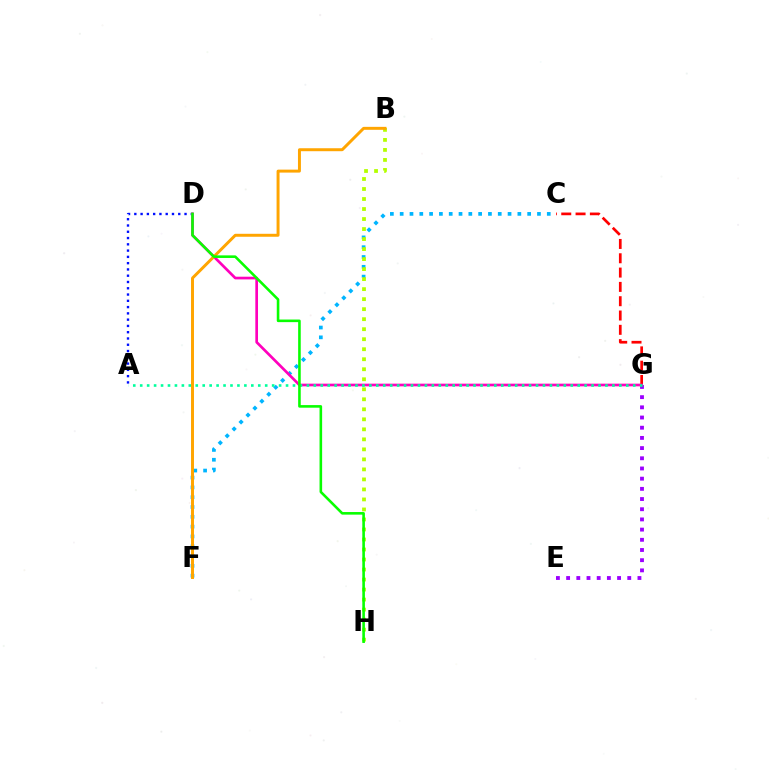{('E', 'G'): [{'color': '#9b00ff', 'line_style': 'dotted', 'thickness': 2.77}], ('A', 'D'): [{'color': '#0010ff', 'line_style': 'dotted', 'thickness': 1.71}], ('C', 'F'): [{'color': '#00b5ff', 'line_style': 'dotted', 'thickness': 2.66}], ('C', 'G'): [{'color': '#ff0000', 'line_style': 'dashed', 'thickness': 1.94}], ('D', 'G'): [{'color': '#ff00bd', 'line_style': 'solid', 'thickness': 1.93}], ('A', 'G'): [{'color': '#00ff9d', 'line_style': 'dotted', 'thickness': 1.89}], ('B', 'H'): [{'color': '#b3ff00', 'line_style': 'dotted', 'thickness': 2.72}], ('B', 'F'): [{'color': '#ffa500', 'line_style': 'solid', 'thickness': 2.13}], ('D', 'H'): [{'color': '#08ff00', 'line_style': 'solid', 'thickness': 1.87}]}